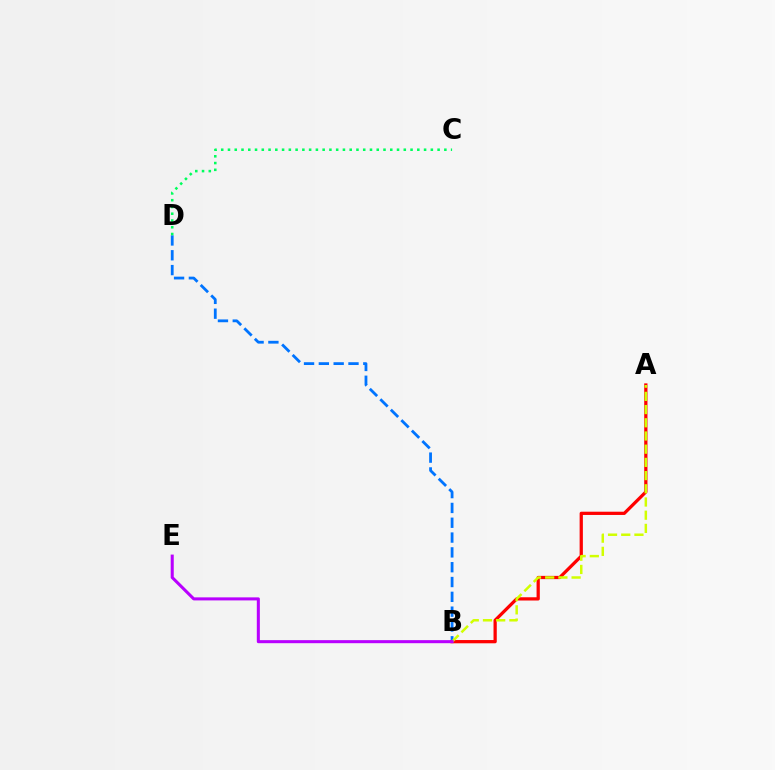{('B', 'D'): [{'color': '#0074ff', 'line_style': 'dashed', 'thickness': 2.01}], ('A', 'B'): [{'color': '#ff0000', 'line_style': 'solid', 'thickness': 2.34}, {'color': '#d1ff00', 'line_style': 'dashed', 'thickness': 1.79}], ('B', 'E'): [{'color': '#b900ff', 'line_style': 'solid', 'thickness': 2.2}], ('C', 'D'): [{'color': '#00ff5c', 'line_style': 'dotted', 'thickness': 1.84}]}